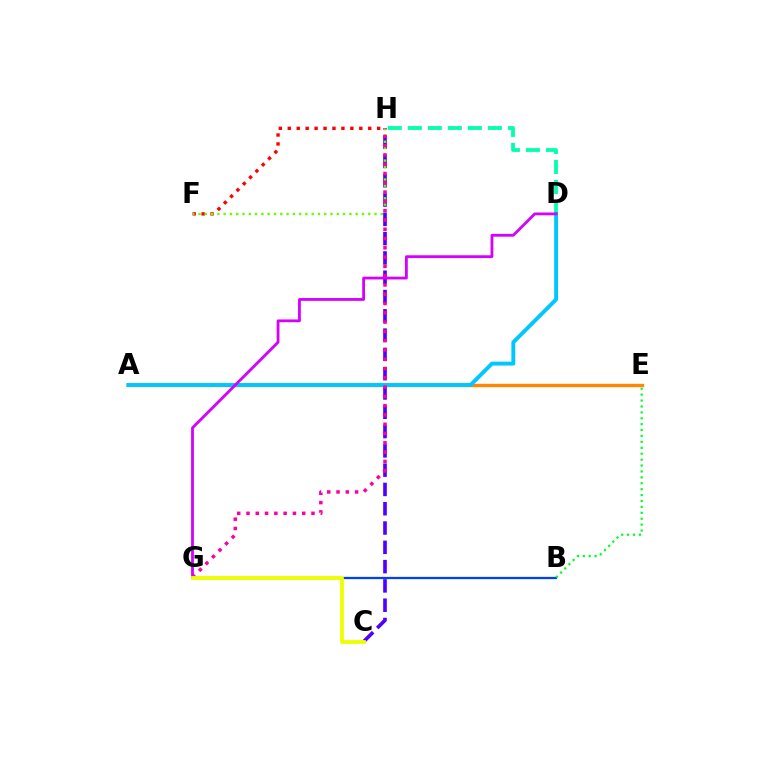{('C', 'H'): [{'color': '#4f00ff', 'line_style': 'dashed', 'thickness': 2.62}], ('F', 'H'): [{'color': '#ff0000', 'line_style': 'dotted', 'thickness': 2.43}, {'color': '#66ff00', 'line_style': 'dotted', 'thickness': 1.71}], ('D', 'H'): [{'color': '#00ffaf', 'line_style': 'dashed', 'thickness': 2.72}], ('A', 'E'): [{'color': '#ff8800', 'line_style': 'solid', 'thickness': 2.42}], ('A', 'D'): [{'color': '#00c7ff', 'line_style': 'solid', 'thickness': 2.81}], ('B', 'G'): [{'color': '#003fff', 'line_style': 'solid', 'thickness': 1.62}], ('B', 'E'): [{'color': '#00ff27', 'line_style': 'dotted', 'thickness': 1.61}], ('G', 'H'): [{'color': '#ff00a0', 'line_style': 'dotted', 'thickness': 2.52}], ('D', 'G'): [{'color': '#d600ff', 'line_style': 'solid', 'thickness': 2.02}], ('C', 'G'): [{'color': '#eeff00', 'line_style': 'solid', 'thickness': 2.75}]}